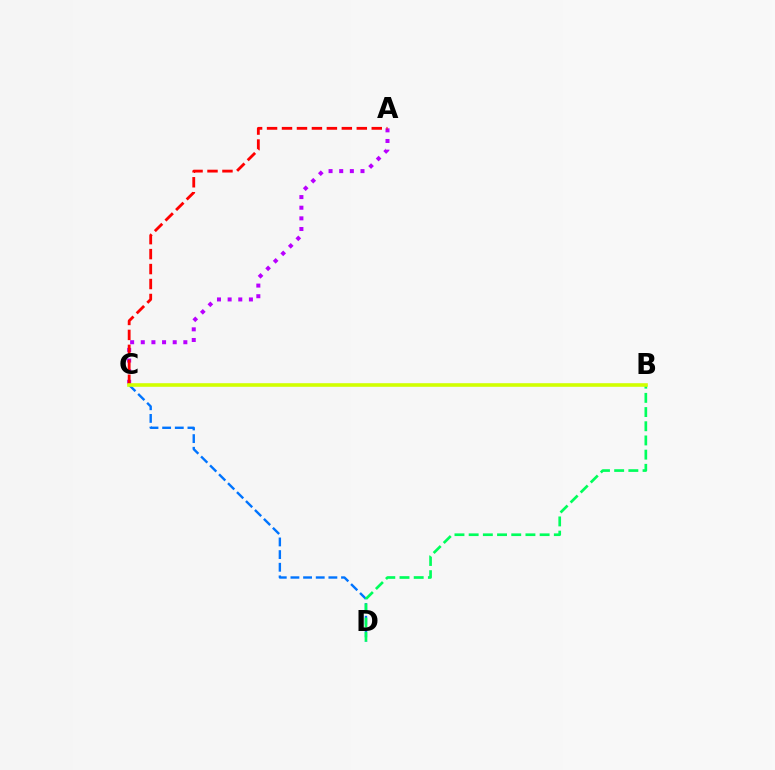{('A', 'C'): [{'color': '#b900ff', 'line_style': 'dotted', 'thickness': 2.89}, {'color': '#ff0000', 'line_style': 'dashed', 'thickness': 2.03}], ('C', 'D'): [{'color': '#0074ff', 'line_style': 'dashed', 'thickness': 1.72}], ('B', 'D'): [{'color': '#00ff5c', 'line_style': 'dashed', 'thickness': 1.93}], ('B', 'C'): [{'color': '#d1ff00', 'line_style': 'solid', 'thickness': 2.59}]}